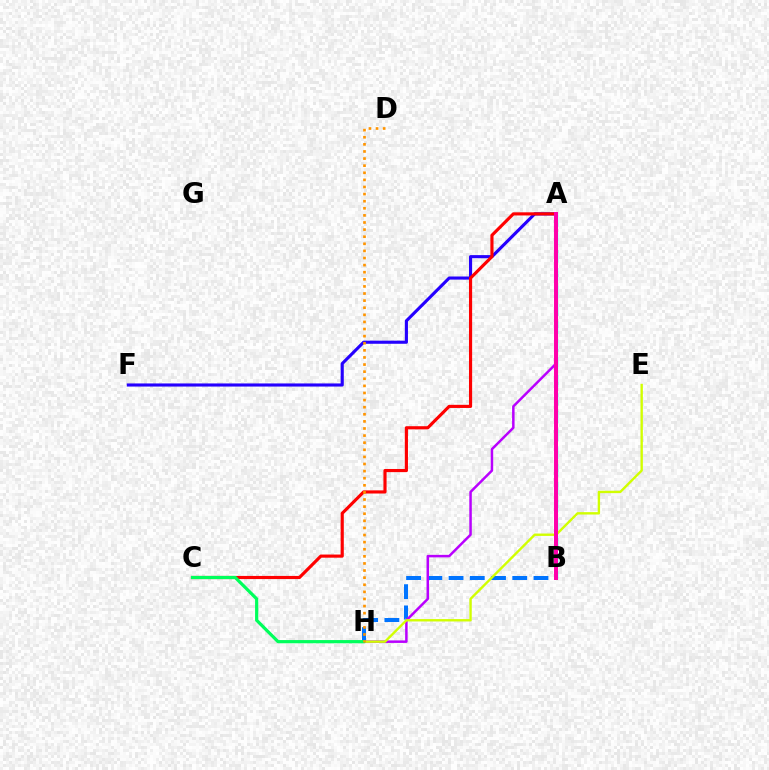{('B', 'H'): [{'color': '#0074ff', 'line_style': 'dashed', 'thickness': 2.88}], ('A', 'F'): [{'color': '#2500ff', 'line_style': 'solid', 'thickness': 2.24}], ('A', 'C'): [{'color': '#ff0000', 'line_style': 'solid', 'thickness': 2.26}], ('A', 'H'): [{'color': '#b900ff', 'line_style': 'solid', 'thickness': 1.8}], ('E', 'H'): [{'color': '#d1ff00', 'line_style': 'solid', 'thickness': 1.71}], ('C', 'H'): [{'color': '#00ff5c', 'line_style': 'solid', 'thickness': 2.31}], ('D', 'H'): [{'color': '#ff9400', 'line_style': 'dotted', 'thickness': 1.93}], ('A', 'B'): [{'color': '#00fff6', 'line_style': 'dashed', 'thickness': 2.42}, {'color': '#3dff00', 'line_style': 'solid', 'thickness': 2.12}, {'color': '#ff00ac', 'line_style': 'solid', 'thickness': 2.86}]}